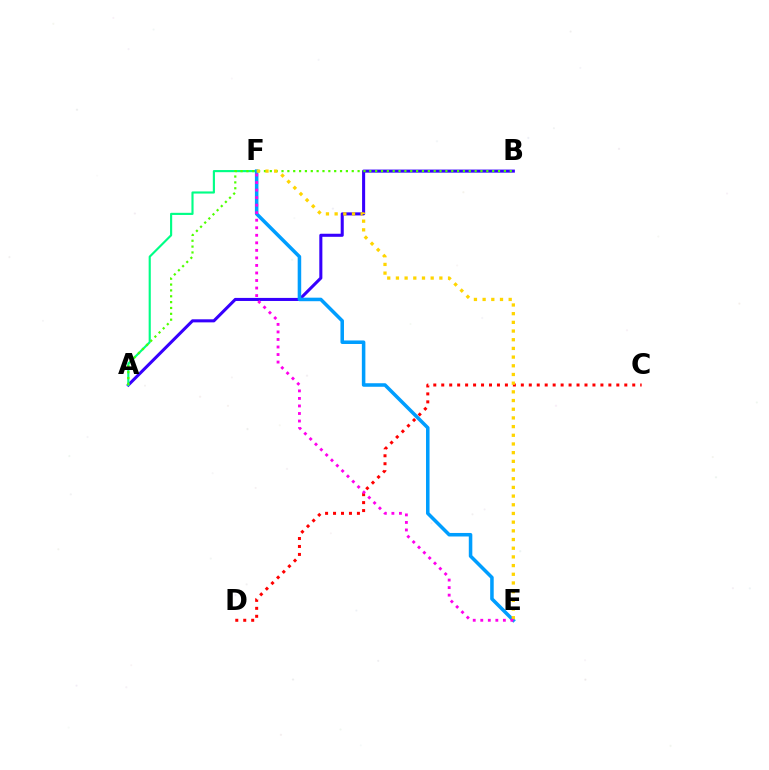{('A', 'B'): [{'color': '#3700ff', 'line_style': 'solid', 'thickness': 2.2}, {'color': '#4fff00', 'line_style': 'dotted', 'thickness': 1.59}], ('C', 'D'): [{'color': '#ff0000', 'line_style': 'dotted', 'thickness': 2.16}], ('A', 'F'): [{'color': '#00ff86', 'line_style': 'solid', 'thickness': 1.54}], ('E', 'F'): [{'color': '#009eff', 'line_style': 'solid', 'thickness': 2.54}, {'color': '#ffd500', 'line_style': 'dotted', 'thickness': 2.36}, {'color': '#ff00ed', 'line_style': 'dotted', 'thickness': 2.05}]}